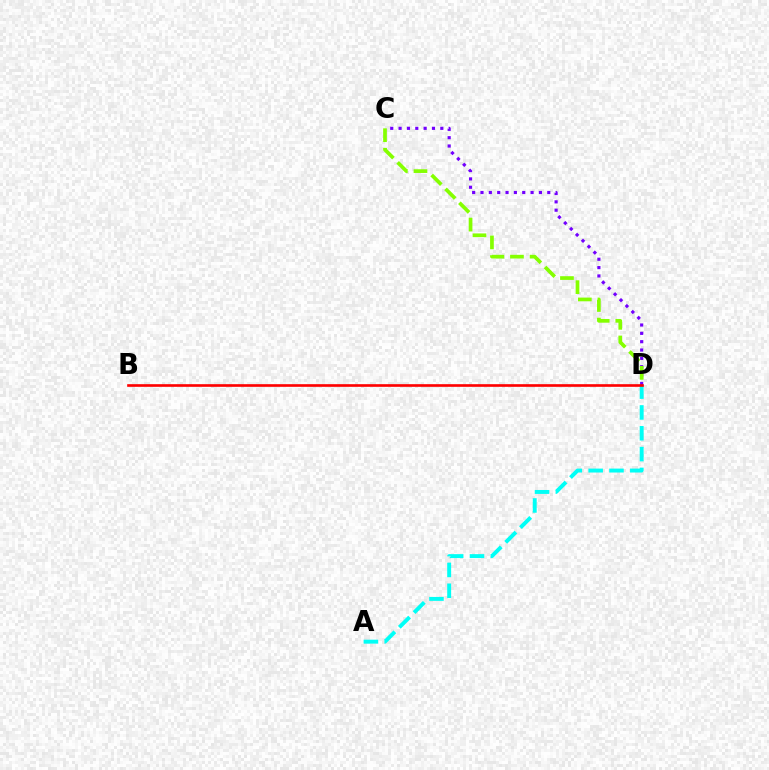{('C', 'D'): [{'color': '#7200ff', 'line_style': 'dotted', 'thickness': 2.27}, {'color': '#84ff00', 'line_style': 'dashed', 'thickness': 2.67}], ('A', 'D'): [{'color': '#00fff6', 'line_style': 'dashed', 'thickness': 2.83}], ('B', 'D'): [{'color': '#ff0000', 'line_style': 'solid', 'thickness': 1.91}]}